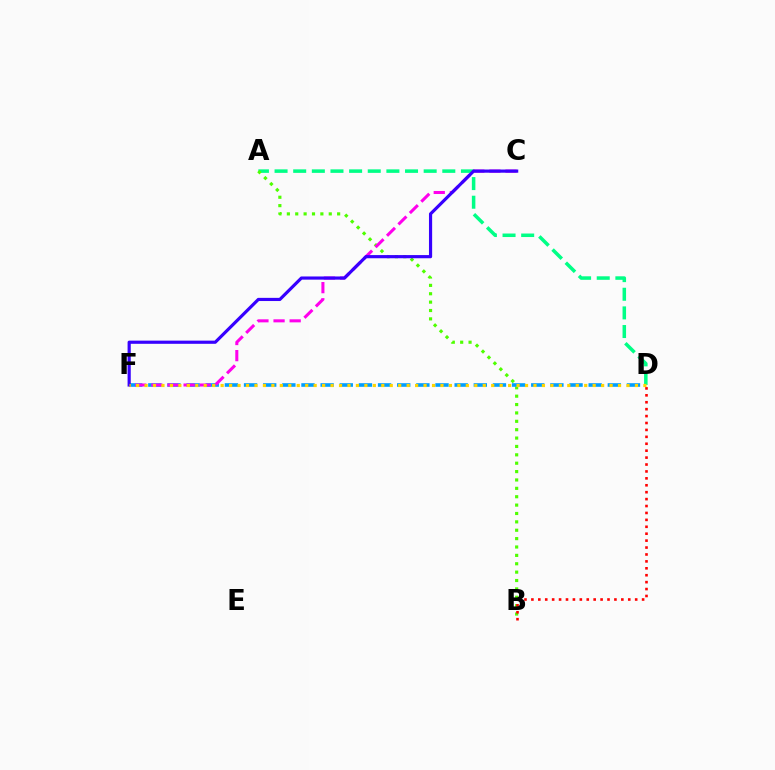{('A', 'D'): [{'color': '#00ff86', 'line_style': 'dashed', 'thickness': 2.53}], ('A', 'B'): [{'color': '#4fff00', 'line_style': 'dotted', 'thickness': 2.28}], ('D', 'F'): [{'color': '#009eff', 'line_style': 'dashed', 'thickness': 2.6}, {'color': '#ffd500', 'line_style': 'dotted', 'thickness': 2.3}], ('C', 'F'): [{'color': '#ff00ed', 'line_style': 'dashed', 'thickness': 2.19}, {'color': '#3700ff', 'line_style': 'solid', 'thickness': 2.28}], ('B', 'D'): [{'color': '#ff0000', 'line_style': 'dotted', 'thickness': 1.88}]}